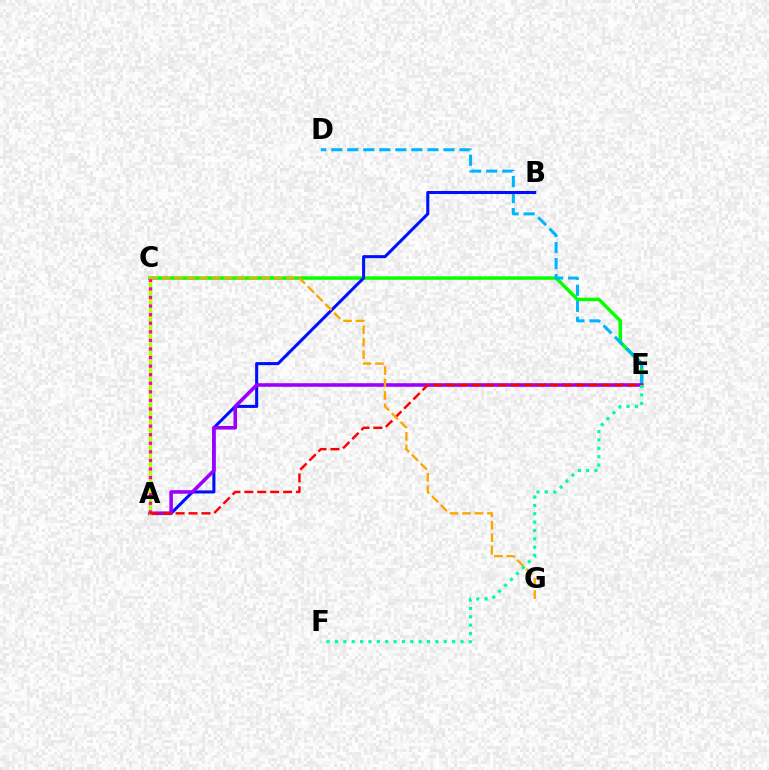{('C', 'E'): [{'color': '#08ff00', 'line_style': 'solid', 'thickness': 2.51}], ('D', 'E'): [{'color': '#00b5ff', 'line_style': 'dashed', 'thickness': 2.18}], ('A', 'B'): [{'color': '#0010ff', 'line_style': 'solid', 'thickness': 2.2}], ('A', 'E'): [{'color': '#9b00ff', 'line_style': 'solid', 'thickness': 2.58}, {'color': '#ff0000', 'line_style': 'dashed', 'thickness': 1.76}], ('A', 'C'): [{'color': '#b3ff00', 'line_style': 'solid', 'thickness': 2.46}, {'color': '#ff00bd', 'line_style': 'dotted', 'thickness': 2.33}], ('C', 'G'): [{'color': '#ffa500', 'line_style': 'dashed', 'thickness': 1.69}], ('E', 'F'): [{'color': '#00ff9d', 'line_style': 'dotted', 'thickness': 2.27}]}